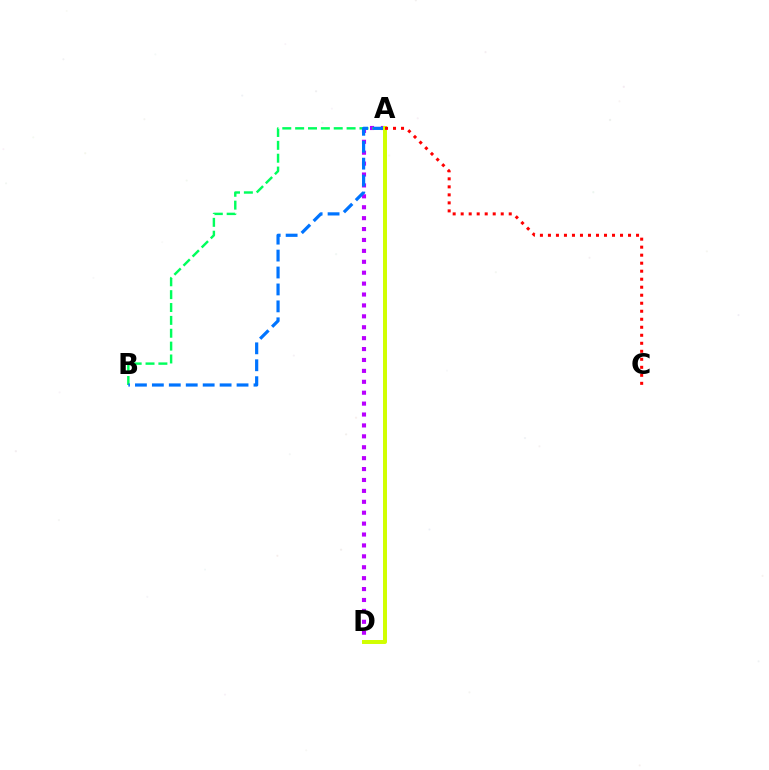{('A', 'D'): [{'color': '#b900ff', 'line_style': 'dotted', 'thickness': 2.96}, {'color': '#d1ff00', 'line_style': 'solid', 'thickness': 2.86}], ('A', 'B'): [{'color': '#00ff5c', 'line_style': 'dashed', 'thickness': 1.75}, {'color': '#0074ff', 'line_style': 'dashed', 'thickness': 2.3}], ('A', 'C'): [{'color': '#ff0000', 'line_style': 'dotted', 'thickness': 2.18}]}